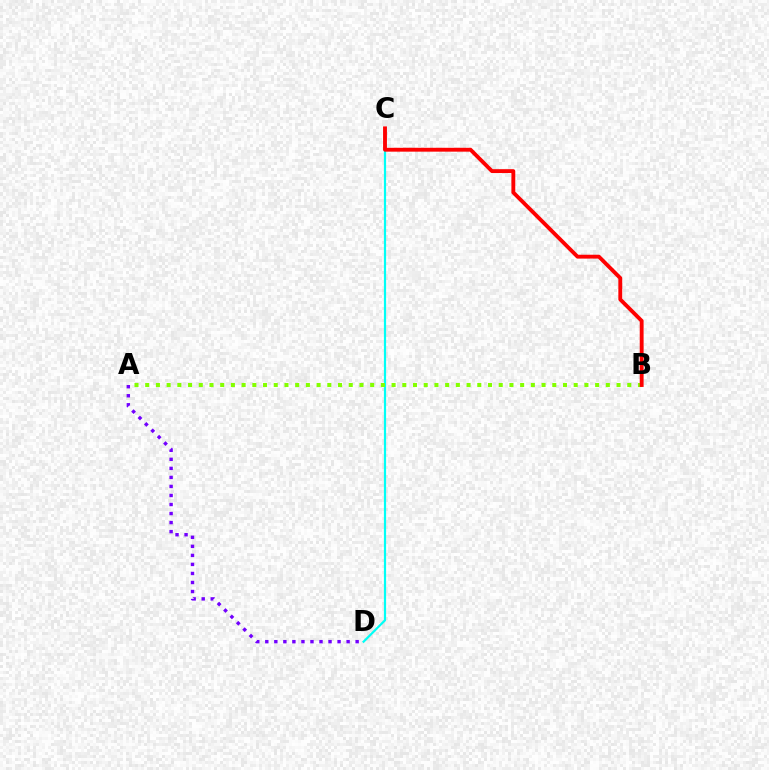{('A', 'D'): [{'color': '#7200ff', 'line_style': 'dotted', 'thickness': 2.45}], ('C', 'D'): [{'color': '#00fff6', 'line_style': 'solid', 'thickness': 1.58}], ('A', 'B'): [{'color': '#84ff00', 'line_style': 'dotted', 'thickness': 2.91}], ('B', 'C'): [{'color': '#ff0000', 'line_style': 'solid', 'thickness': 2.78}]}